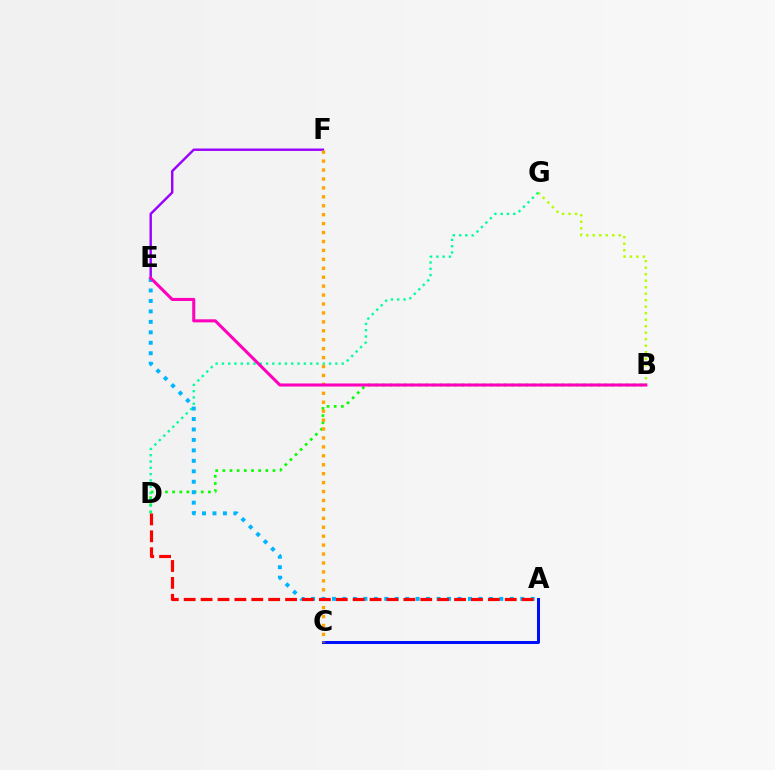{('B', 'G'): [{'color': '#b3ff00', 'line_style': 'dotted', 'thickness': 1.77}], ('B', 'D'): [{'color': '#08ff00', 'line_style': 'dotted', 'thickness': 1.95}], ('A', 'C'): [{'color': '#0010ff', 'line_style': 'solid', 'thickness': 2.17}], ('E', 'F'): [{'color': '#9b00ff', 'line_style': 'solid', 'thickness': 1.74}], ('D', 'G'): [{'color': '#00ff9d', 'line_style': 'dotted', 'thickness': 1.71}], ('C', 'F'): [{'color': '#ffa500', 'line_style': 'dotted', 'thickness': 2.43}], ('A', 'E'): [{'color': '#00b5ff', 'line_style': 'dotted', 'thickness': 2.84}], ('A', 'D'): [{'color': '#ff0000', 'line_style': 'dashed', 'thickness': 2.3}], ('B', 'E'): [{'color': '#ff00bd', 'line_style': 'solid', 'thickness': 2.2}]}